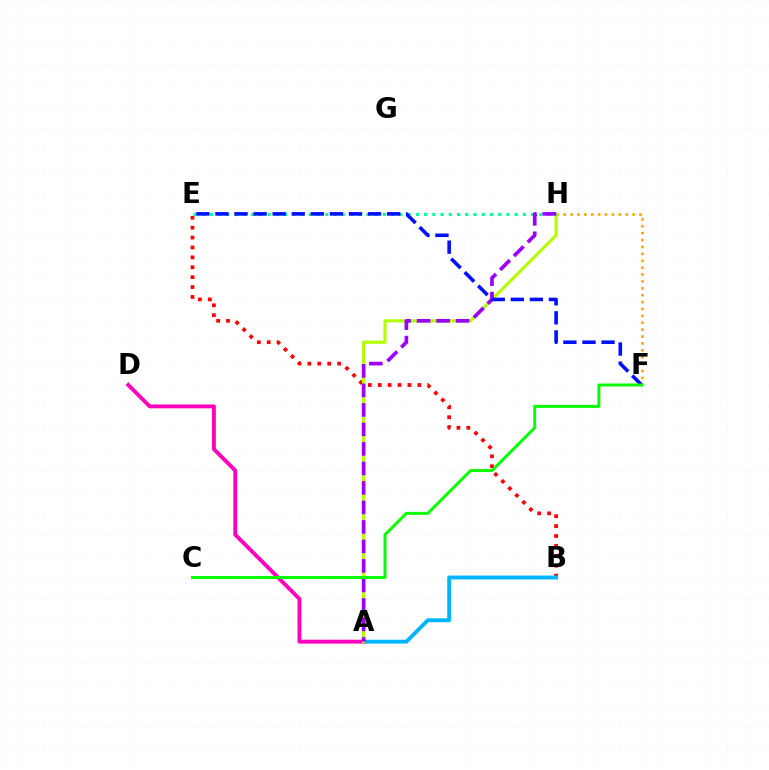{('B', 'E'): [{'color': '#ff0000', 'line_style': 'dotted', 'thickness': 2.69}], ('F', 'H'): [{'color': '#ffa500', 'line_style': 'dotted', 'thickness': 1.87}], ('A', 'B'): [{'color': '#00b5ff', 'line_style': 'solid', 'thickness': 2.8}], ('A', 'D'): [{'color': '#ff00bd', 'line_style': 'solid', 'thickness': 2.8}], ('A', 'H'): [{'color': '#b3ff00', 'line_style': 'solid', 'thickness': 2.25}, {'color': '#9b00ff', 'line_style': 'dashed', 'thickness': 2.65}], ('E', 'H'): [{'color': '#00ff9d', 'line_style': 'dotted', 'thickness': 2.24}], ('E', 'F'): [{'color': '#0010ff', 'line_style': 'dashed', 'thickness': 2.59}], ('C', 'F'): [{'color': '#08ff00', 'line_style': 'solid', 'thickness': 2.14}]}